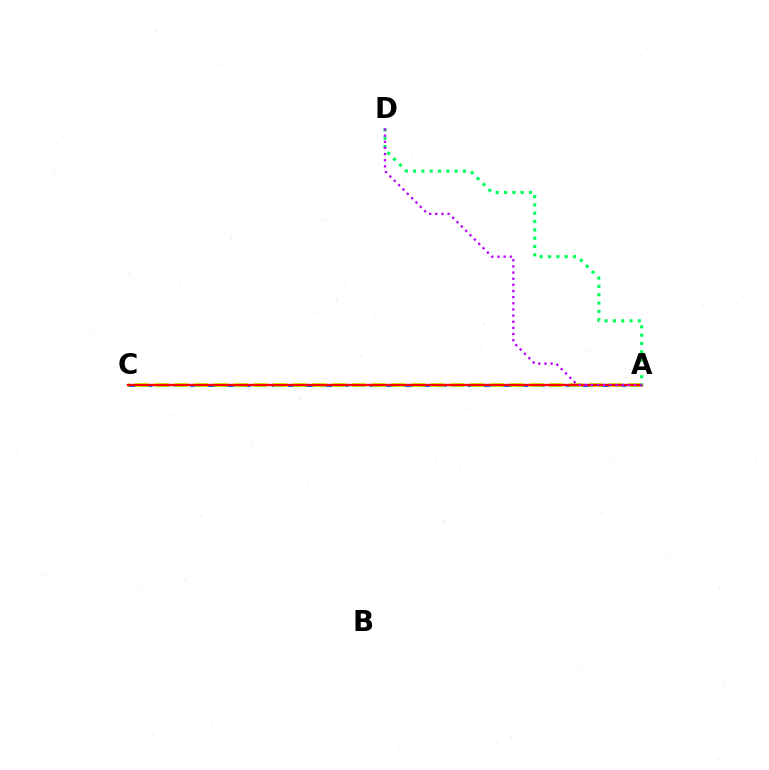{('A', 'C'): [{'color': '#0074ff', 'line_style': 'dashed', 'thickness': 2.22}, {'color': '#d1ff00', 'line_style': 'dashed', 'thickness': 2.68}, {'color': '#ff0000', 'line_style': 'solid', 'thickness': 1.68}], ('A', 'D'): [{'color': '#00ff5c', 'line_style': 'dotted', 'thickness': 2.26}, {'color': '#b900ff', 'line_style': 'dotted', 'thickness': 1.67}]}